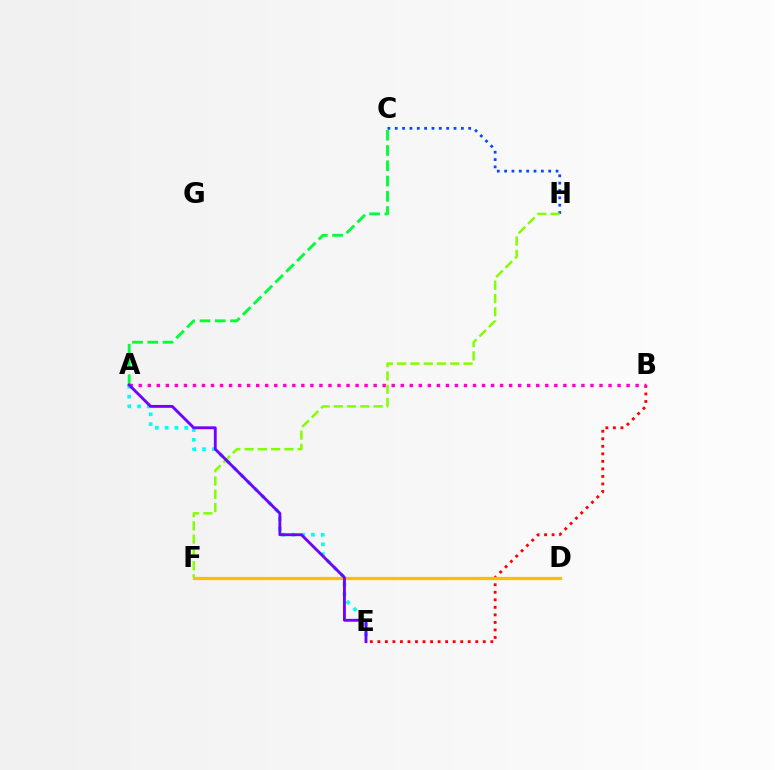{('B', 'E'): [{'color': '#ff0000', 'line_style': 'dotted', 'thickness': 2.05}], ('A', 'B'): [{'color': '#ff00cf', 'line_style': 'dotted', 'thickness': 2.45}], ('C', 'H'): [{'color': '#004bff', 'line_style': 'dotted', 'thickness': 2.0}], ('D', 'F'): [{'color': '#ffbd00', 'line_style': 'solid', 'thickness': 2.32}], ('A', 'C'): [{'color': '#00ff39', 'line_style': 'dashed', 'thickness': 2.07}], ('A', 'E'): [{'color': '#00fff6', 'line_style': 'dotted', 'thickness': 2.66}, {'color': '#7200ff', 'line_style': 'solid', 'thickness': 2.06}], ('F', 'H'): [{'color': '#84ff00', 'line_style': 'dashed', 'thickness': 1.8}]}